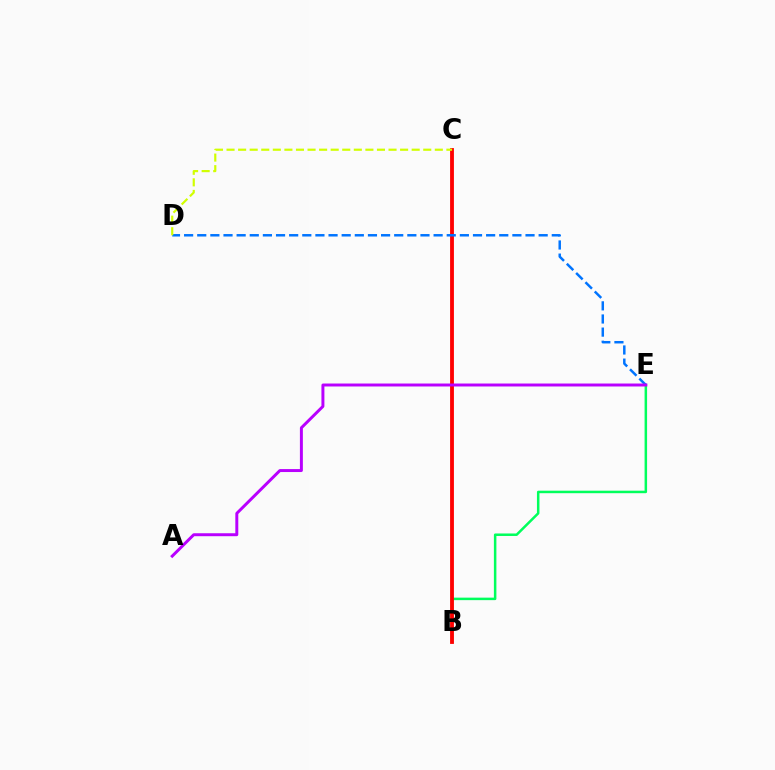{('B', 'E'): [{'color': '#00ff5c', 'line_style': 'solid', 'thickness': 1.8}], ('B', 'C'): [{'color': '#ff0000', 'line_style': 'solid', 'thickness': 2.76}], ('D', 'E'): [{'color': '#0074ff', 'line_style': 'dashed', 'thickness': 1.78}], ('C', 'D'): [{'color': '#d1ff00', 'line_style': 'dashed', 'thickness': 1.57}], ('A', 'E'): [{'color': '#b900ff', 'line_style': 'solid', 'thickness': 2.13}]}